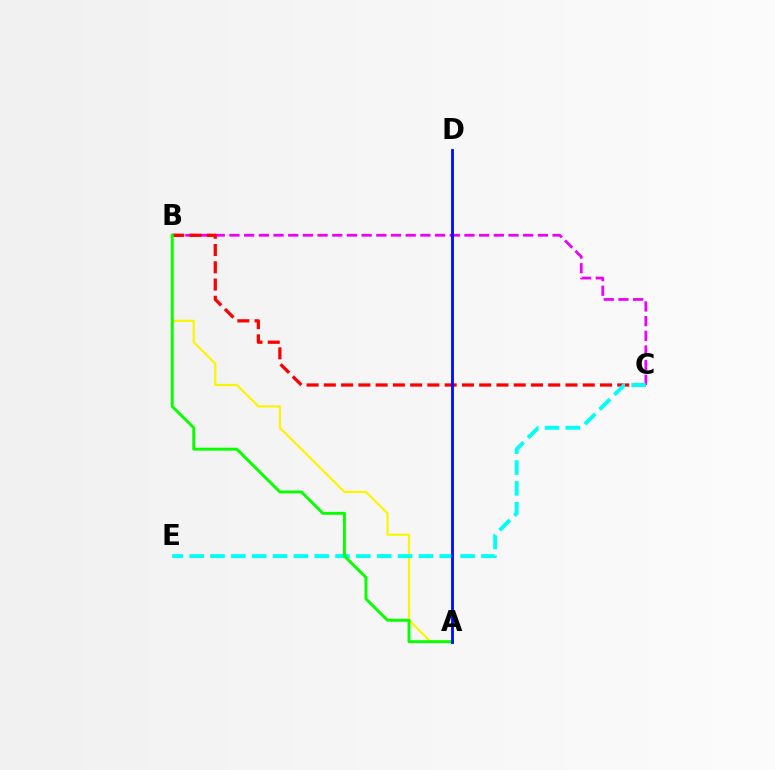{('B', 'C'): [{'color': '#ee00ff', 'line_style': 'dashed', 'thickness': 2.0}, {'color': '#ff0000', 'line_style': 'dashed', 'thickness': 2.34}], ('A', 'B'): [{'color': '#fcf500', 'line_style': 'solid', 'thickness': 1.58}, {'color': '#08ff00', 'line_style': 'solid', 'thickness': 2.11}], ('C', 'E'): [{'color': '#00fff6', 'line_style': 'dashed', 'thickness': 2.83}], ('A', 'D'): [{'color': '#0010ff', 'line_style': 'solid', 'thickness': 2.07}]}